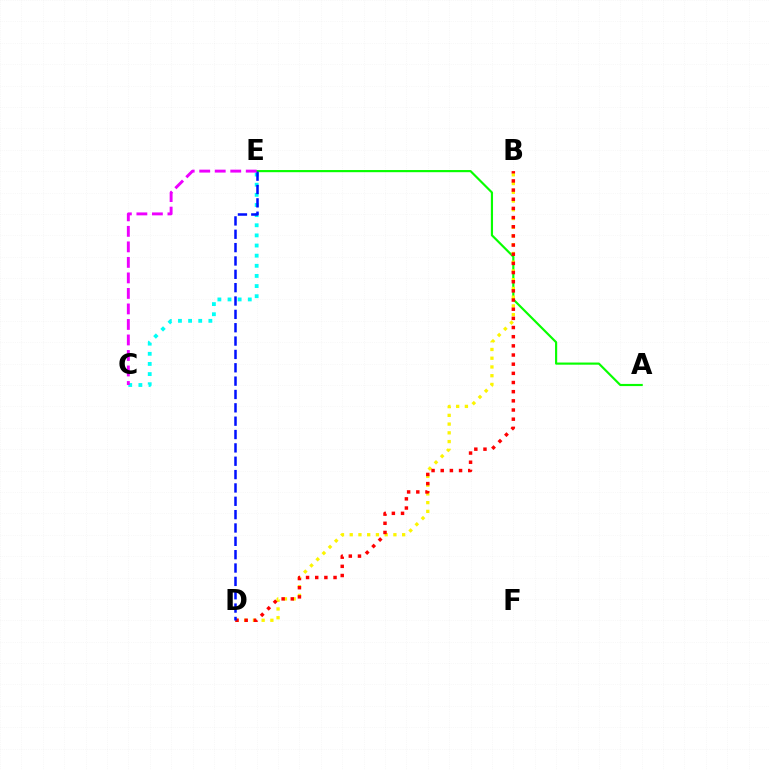{('A', 'E'): [{'color': '#08ff00', 'line_style': 'solid', 'thickness': 1.56}], ('C', 'E'): [{'color': '#00fff6', 'line_style': 'dotted', 'thickness': 2.75}, {'color': '#ee00ff', 'line_style': 'dashed', 'thickness': 2.11}], ('B', 'D'): [{'color': '#fcf500', 'line_style': 'dotted', 'thickness': 2.37}, {'color': '#ff0000', 'line_style': 'dotted', 'thickness': 2.49}], ('D', 'E'): [{'color': '#0010ff', 'line_style': 'dashed', 'thickness': 1.81}]}